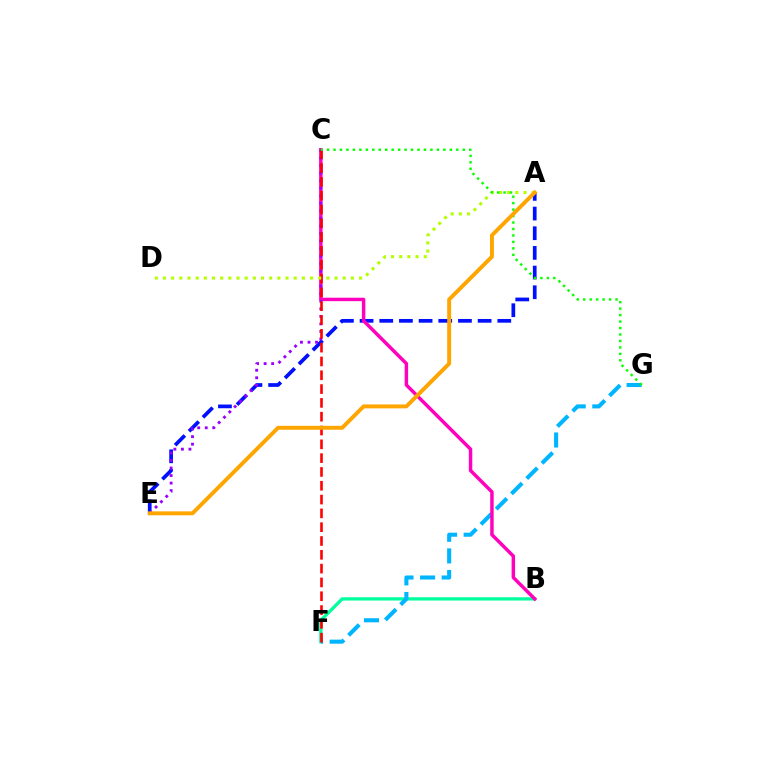{('A', 'E'): [{'color': '#0010ff', 'line_style': 'dashed', 'thickness': 2.67}, {'color': '#ffa500', 'line_style': 'solid', 'thickness': 2.83}], ('B', 'F'): [{'color': '#00ff9d', 'line_style': 'solid', 'thickness': 2.37}], ('F', 'G'): [{'color': '#00b5ff', 'line_style': 'dashed', 'thickness': 2.93}], ('B', 'C'): [{'color': '#ff00bd', 'line_style': 'solid', 'thickness': 2.49}], ('C', 'E'): [{'color': '#9b00ff', 'line_style': 'dotted', 'thickness': 2.05}], ('C', 'F'): [{'color': '#ff0000', 'line_style': 'dashed', 'thickness': 1.88}], ('A', 'D'): [{'color': '#b3ff00', 'line_style': 'dotted', 'thickness': 2.22}], ('C', 'G'): [{'color': '#08ff00', 'line_style': 'dotted', 'thickness': 1.76}]}